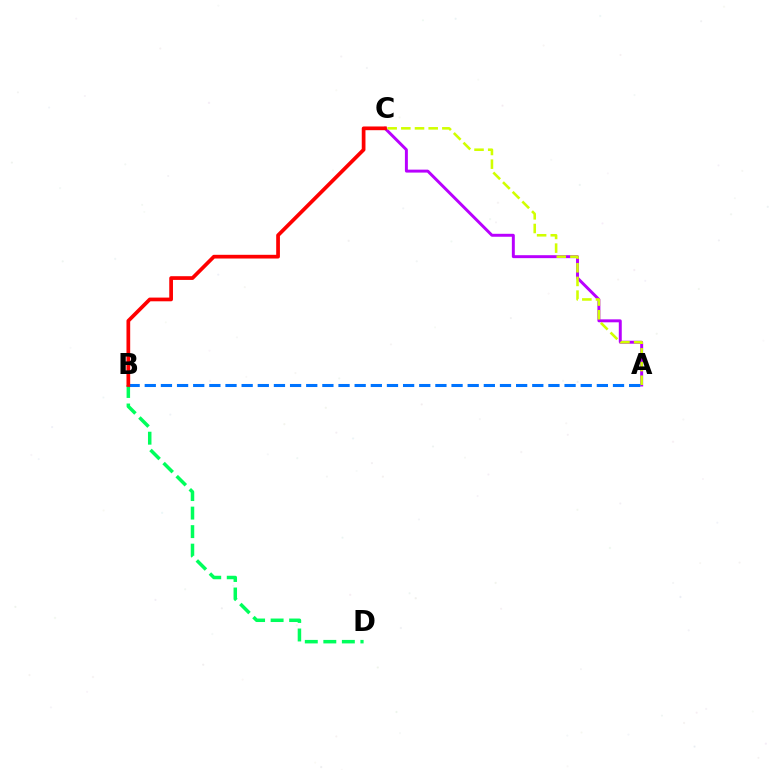{('A', 'C'): [{'color': '#b900ff', 'line_style': 'solid', 'thickness': 2.13}, {'color': '#d1ff00', 'line_style': 'dashed', 'thickness': 1.86}], ('B', 'D'): [{'color': '#00ff5c', 'line_style': 'dashed', 'thickness': 2.52}], ('A', 'B'): [{'color': '#0074ff', 'line_style': 'dashed', 'thickness': 2.19}], ('B', 'C'): [{'color': '#ff0000', 'line_style': 'solid', 'thickness': 2.67}]}